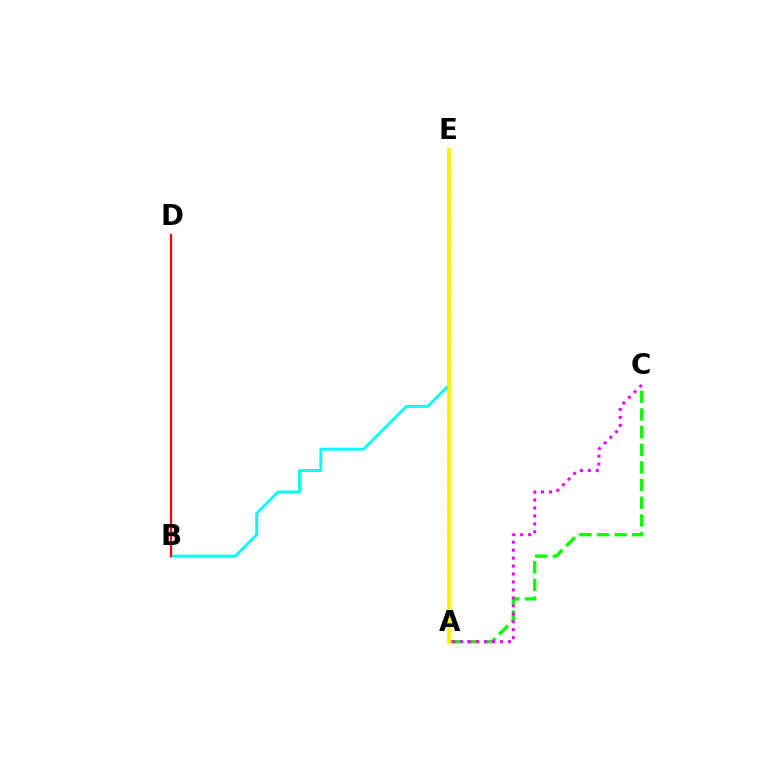{('B', 'E'): [{'color': '#00fff6', 'line_style': 'solid', 'thickness': 2.09}], ('A', 'C'): [{'color': '#08ff00', 'line_style': 'dashed', 'thickness': 2.4}, {'color': '#ee00ff', 'line_style': 'dotted', 'thickness': 2.16}], ('A', 'E'): [{'color': '#0010ff', 'line_style': 'dashed', 'thickness': 1.62}, {'color': '#fcf500', 'line_style': 'solid', 'thickness': 2.71}], ('B', 'D'): [{'color': '#ff0000', 'line_style': 'solid', 'thickness': 1.61}]}